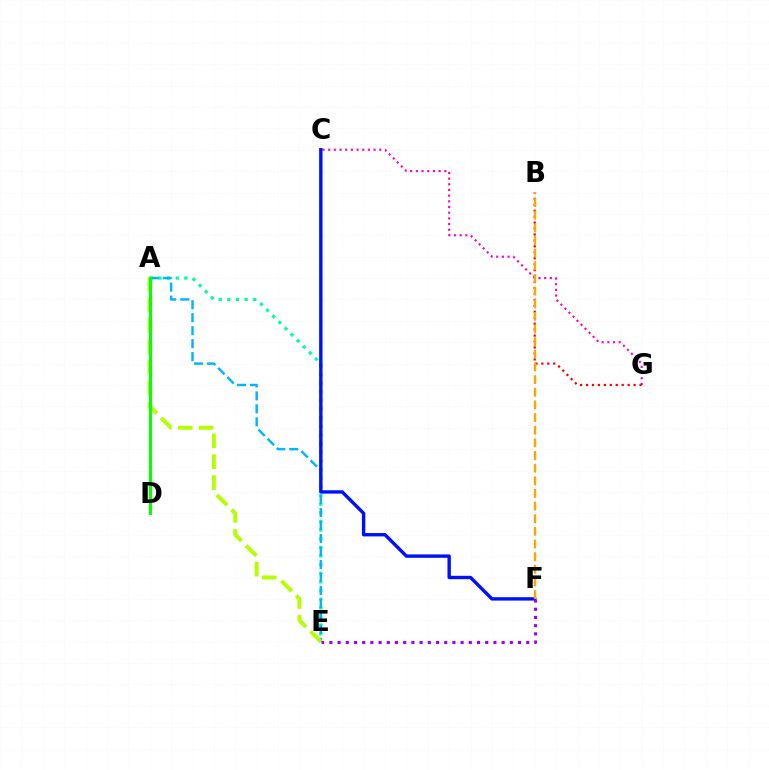{('A', 'E'): [{'color': '#00ff9d', 'line_style': 'dotted', 'thickness': 2.35}, {'color': '#00b5ff', 'line_style': 'dashed', 'thickness': 1.76}, {'color': '#b3ff00', 'line_style': 'dashed', 'thickness': 2.83}], ('C', 'G'): [{'color': '#ff00bd', 'line_style': 'dotted', 'thickness': 1.54}], ('A', 'D'): [{'color': '#08ff00', 'line_style': 'solid', 'thickness': 2.22}], ('C', 'F'): [{'color': '#0010ff', 'line_style': 'solid', 'thickness': 2.44}], ('B', 'G'): [{'color': '#ff0000', 'line_style': 'dotted', 'thickness': 1.62}], ('E', 'F'): [{'color': '#9b00ff', 'line_style': 'dotted', 'thickness': 2.23}], ('B', 'F'): [{'color': '#ffa500', 'line_style': 'dashed', 'thickness': 1.72}]}